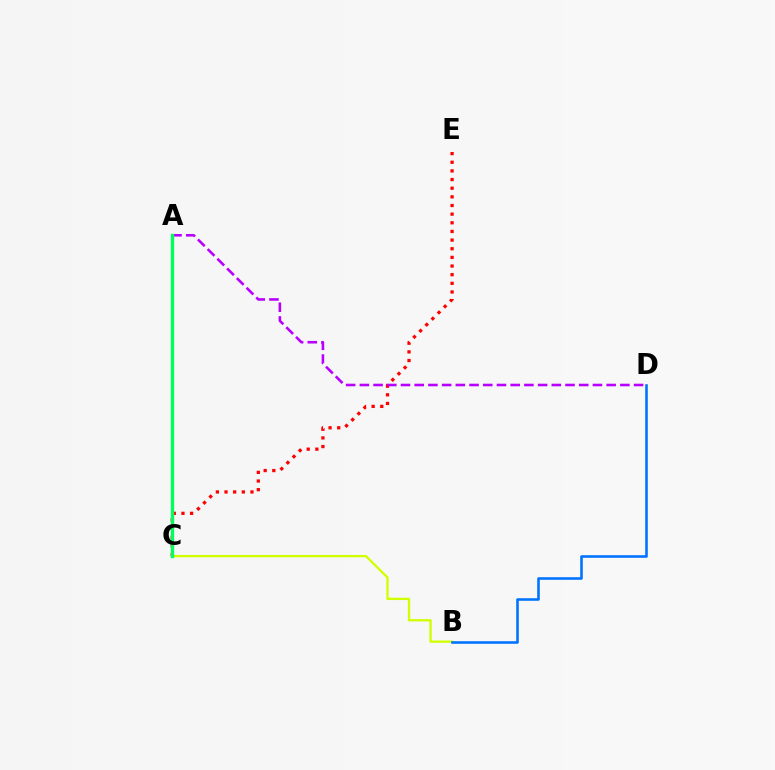{('B', 'C'): [{'color': '#d1ff00', 'line_style': 'solid', 'thickness': 1.66}], ('B', 'D'): [{'color': '#0074ff', 'line_style': 'solid', 'thickness': 1.87}], ('C', 'E'): [{'color': '#ff0000', 'line_style': 'dotted', 'thickness': 2.35}], ('A', 'D'): [{'color': '#b900ff', 'line_style': 'dashed', 'thickness': 1.86}], ('A', 'C'): [{'color': '#00ff5c', 'line_style': 'solid', 'thickness': 2.42}]}